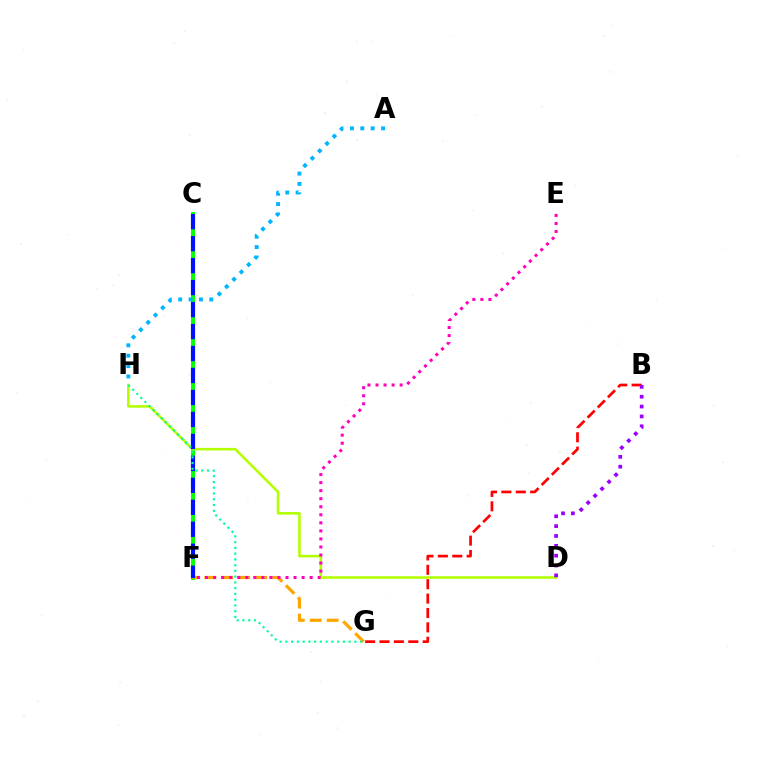{('C', 'F'): [{'color': '#08ff00', 'line_style': 'solid', 'thickness': 2.9}, {'color': '#0010ff', 'line_style': 'dashed', 'thickness': 2.99}], ('A', 'H'): [{'color': '#00b5ff', 'line_style': 'dotted', 'thickness': 2.82}], ('D', 'H'): [{'color': '#b3ff00', 'line_style': 'solid', 'thickness': 1.85}], ('F', 'G'): [{'color': '#ffa500', 'line_style': 'dashed', 'thickness': 2.3}], ('B', 'G'): [{'color': '#ff0000', 'line_style': 'dashed', 'thickness': 1.96}], ('G', 'H'): [{'color': '#00ff9d', 'line_style': 'dotted', 'thickness': 1.56}], ('B', 'D'): [{'color': '#9b00ff', 'line_style': 'dotted', 'thickness': 2.68}], ('E', 'F'): [{'color': '#ff00bd', 'line_style': 'dotted', 'thickness': 2.19}]}